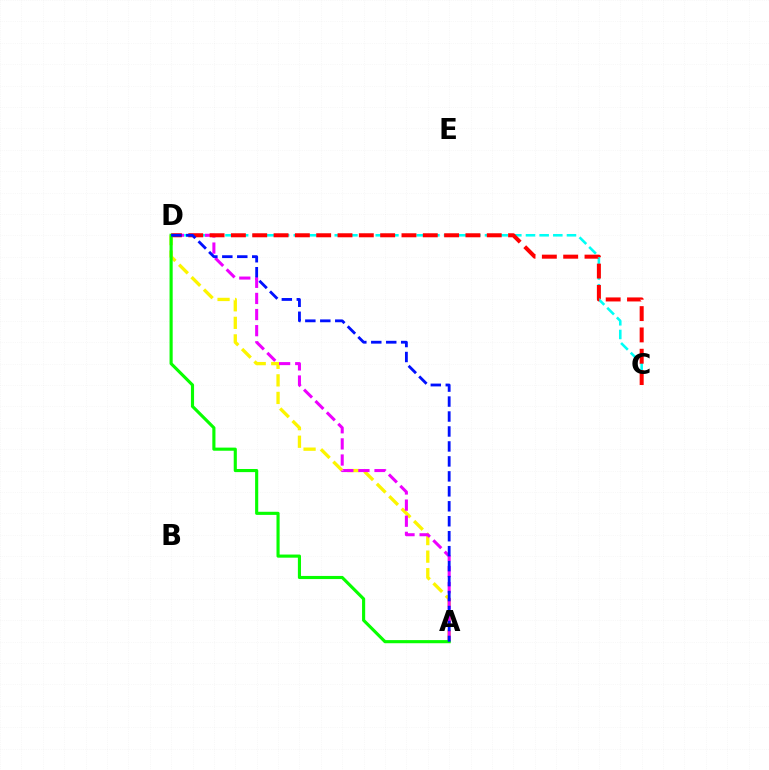{('C', 'D'): [{'color': '#00fff6', 'line_style': 'dashed', 'thickness': 1.86}, {'color': '#ff0000', 'line_style': 'dashed', 'thickness': 2.9}], ('A', 'D'): [{'color': '#fcf500', 'line_style': 'dashed', 'thickness': 2.38}, {'color': '#ee00ff', 'line_style': 'dashed', 'thickness': 2.19}, {'color': '#08ff00', 'line_style': 'solid', 'thickness': 2.25}, {'color': '#0010ff', 'line_style': 'dashed', 'thickness': 2.03}]}